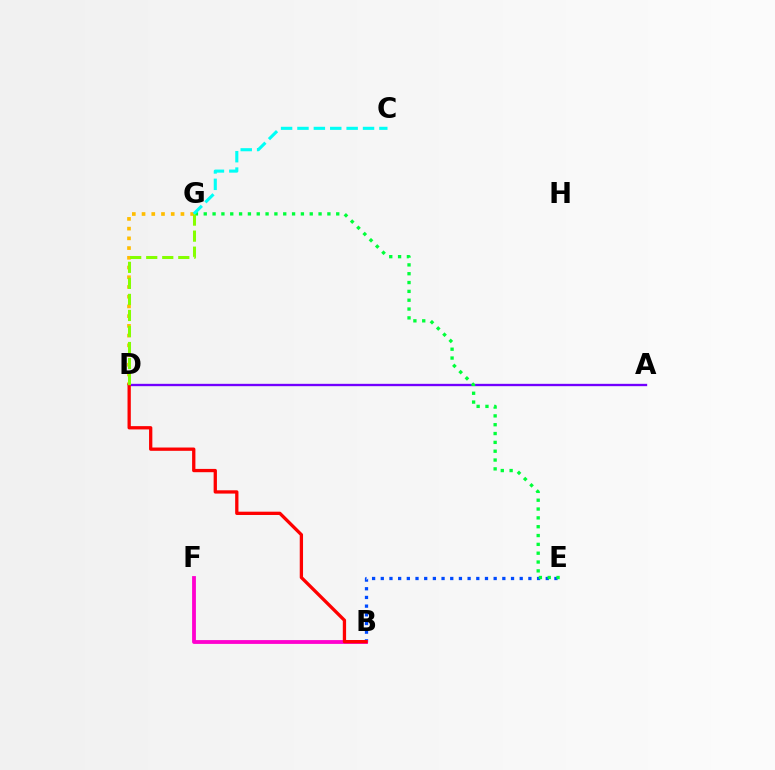{('B', 'E'): [{'color': '#004bff', 'line_style': 'dotted', 'thickness': 2.36}], ('D', 'G'): [{'color': '#ffbd00', 'line_style': 'dotted', 'thickness': 2.64}, {'color': '#84ff00', 'line_style': 'dashed', 'thickness': 2.18}], ('B', 'F'): [{'color': '#ff00cf', 'line_style': 'solid', 'thickness': 2.74}], ('A', 'D'): [{'color': '#7200ff', 'line_style': 'solid', 'thickness': 1.69}], ('B', 'D'): [{'color': '#ff0000', 'line_style': 'solid', 'thickness': 2.37}], ('E', 'G'): [{'color': '#00ff39', 'line_style': 'dotted', 'thickness': 2.4}], ('C', 'G'): [{'color': '#00fff6', 'line_style': 'dashed', 'thickness': 2.23}]}